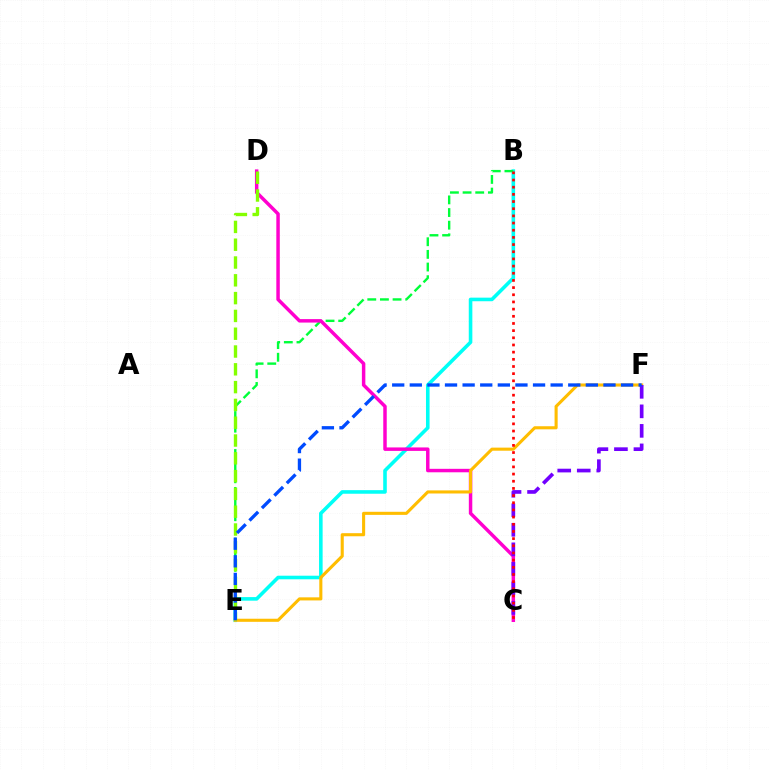{('B', 'E'): [{'color': '#00fff6', 'line_style': 'solid', 'thickness': 2.58}, {'color': '#00ff39', 'line_style': 'dashed', 'thickness': 1.72}], ('C', 'D'): [{'color': '#ff00cf', 'line_style': 'solid', 'thickness': 2.49}], ('E', 'F'): [{'color': '#ffbd00', 'line_style': 'solid', 'thickness': 2.22}, {'color': '#004bff', 'line_style': 'dashed', 'thickness': 2.39}], ('D', 'E'): [{'color': '#84ff00', 'line_style': 'dashed', 'thickness': 2.42}], ('C', 'F'): [{'color': '#7200ff', 'line_style': 'dashed', 'thickness': 2.65}], ('B', 'C'): [{'color': '#ff0000', 'line_style': 'dotted', 'thickness': 1.95}]}